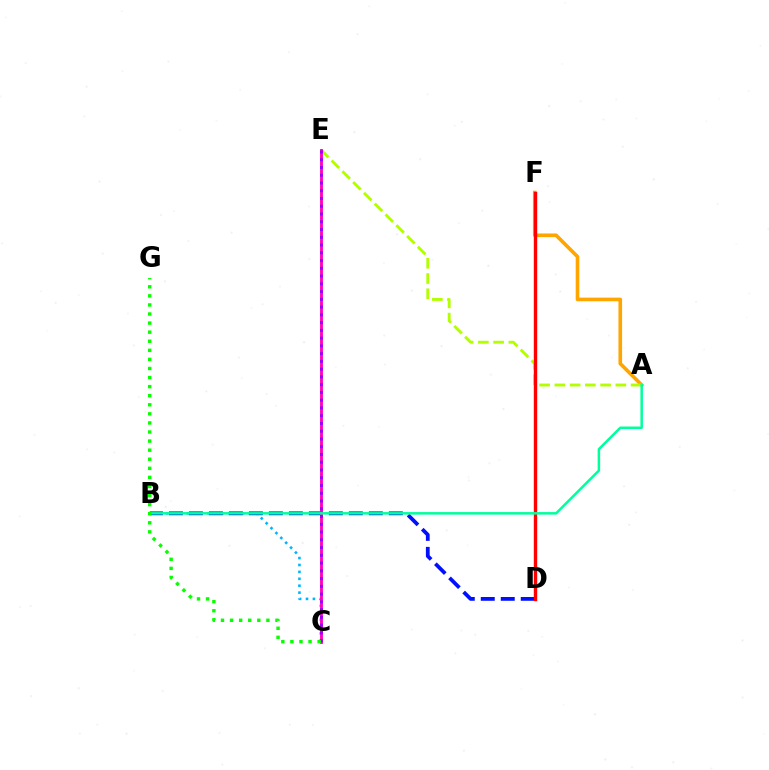{('A', 'F'): [{'color': '#ffa500', 'line_style': 'solid', 'thickness': 2.6}], ('B', 'C'): [{'color': '#00b5ff', 'line_style': 'dotted', 'thickness': 1.88}], ('A', 'E'): [{'color': '#b3ff00', 'line_style': 'dashed', 'thickness': 2.07}], ('B', 'D'): [{'color': '#0010ff', 'line_style': 'dashed', 'thickness': 2.72}], ('D', 'F'): [{'color': '#ff0000', 'line_style': 'solid', 'thickness': 2.44}], ('C', 'E'): [{'color': '#ff00bd', 'line_style': 'solid', 'thickness': 2.05}, {'color': '#9b00ff', 'line_style': 'dotted', 'thickness': 2.11}], ('A', 'B'): [{'color': '#00ff9d', 'line_style': 'solid', 'thickness': 1.8}], ('C', 'G'): [{'color': '#08ff00', 'line_style': 'dotted', 'thickness': 2.47}]}